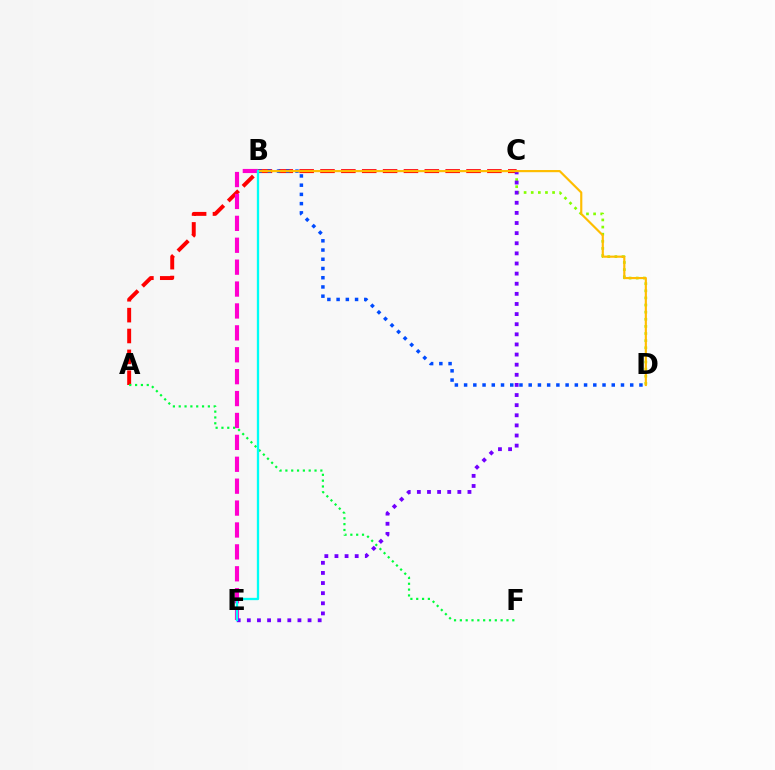{('A', 'C'): [{'color': '#ff0000', 'line_style': 'dashed', 'thickness': 2.83}], ('B', 'E'): [{'color': '#ff00cf', 'line_style': 'dashed', 'thickness': 2.98}, {'color': '#00fff6', 'line_style': 'solid', 'thickness': 1.67}], ('C', 'D'): [{'color': '#84ff00', 'line_style': 'dotted', 'thickness': 1.93}], ('C', 'E'): [{'color': '#7200ff', 'line_style': 'dotted', 'thickness': 2.75}], ('B', 'D'): [{'color': '#004bff', 'line_style': 'dotted', 'thickness': 2.51}, {'color': '#ffbd00', 'line_style': 'solid', 'thickness': 1.56}], ('A', 'F'): [{'color': '#00ff39', 'line_style': 'dotted', 'thickness': 1.58}]}